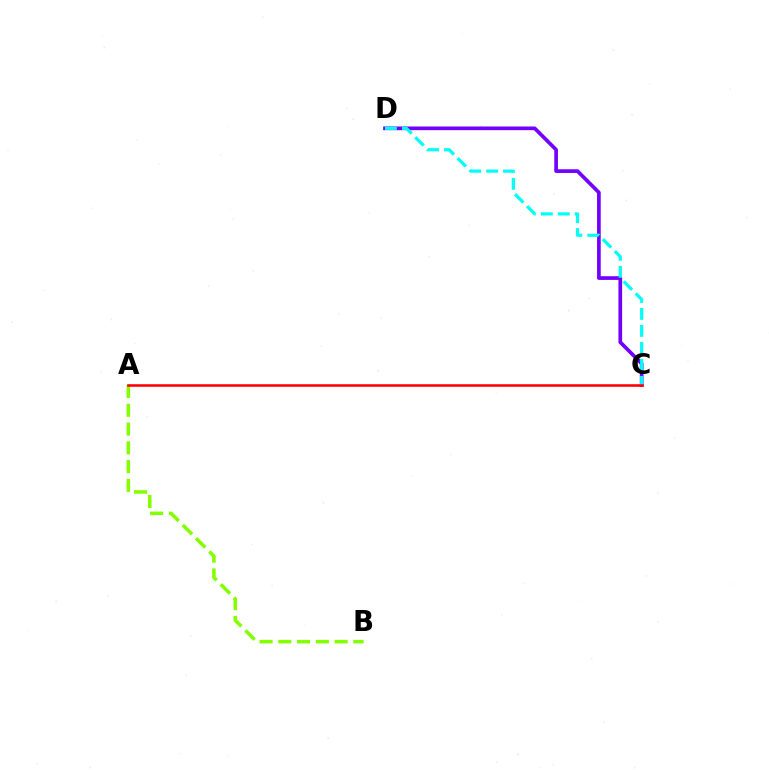{('A', 'B'): [{'color': '#84ff00', 'line_style': 'dashed', 'thickness': 2.55}], ('C', 'D'): [{'color': '#7200ff', 'line_style': 'solid', 'thickness': 2.66}, {'color': '#00fff6', 'line_style': 'dashed', 'thickness': 2.31}], ('A', 'C'): [{'color': '#ff0000', 'line_style': 'solid', 'thickness': 1.85}]}